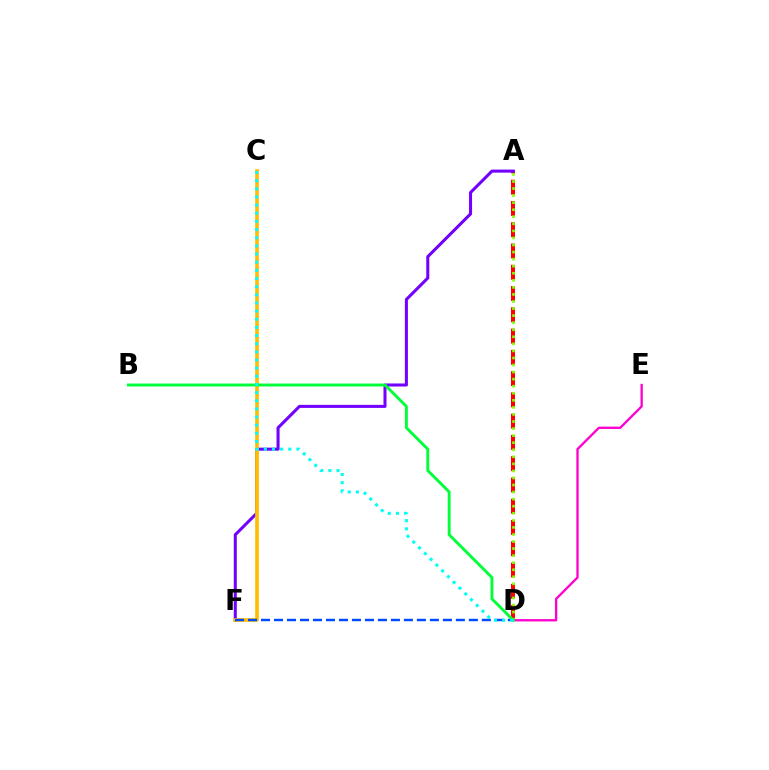{('A', 'D'): [{'color': '#ff0000', 'line_style': 'dashed', 'thickness': 2.89}, {'color': '#84ff00', 'line_style': 'dotted', 'thickness': 1.92}], ('A', 'F'): [{'color': '#7200ff', 'line_style': 'solid', 'thickness': 2.19}], ('C', 'F'): [{'color': '#ffbd00', 'line_style': 'solid', 'thickness': 2.65}], ('D', 'E'): [{'color': '#ff00cf', 'line_style': 'solid', 'thickness': 1.67}], ('D', 'F'): [{'color': '#004bff', 'line_style': 'dashed', 'thickness': 1.76}], ('B', 'D'): [{'color': '#00ff39', 'line_style': 'solid', 'thickness': 2.08}], ('C', 'D'): [{'color': '#00fff6', 'line_style': 'dotted', 'thickness': 2.21}]}